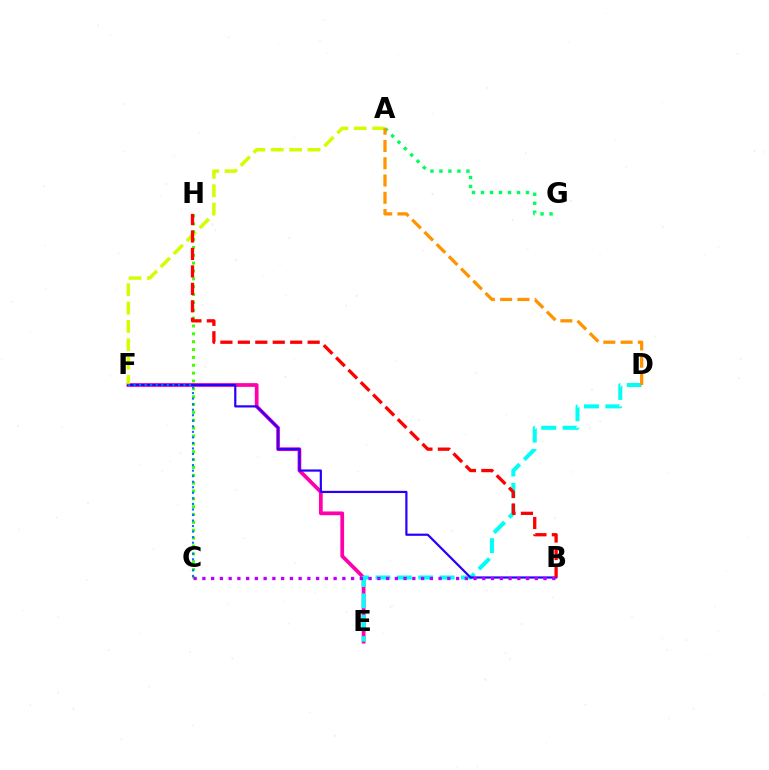{('E', 'F'): [{'color': '#ff00ac', 'line_style': 'solid', 'thickness': 2.7}], ('A', 'F'): [{'color': '#d1ff00', 'line_style': 'dashed', 'thickness': 2.5}], ('D', 'E'): [{'color': '#00fff6', 'line_style': 'dashed', 'thickness': 2.9}], ('C', 'H'): [{'color': '#3dff00', 'line_style': 'dotted', 'thickness': 2.13}], ('A', 'G'): [{'color': '#00ff5c', 'line_style': 'dotted', 'thickness': 2.44}], ('B', 'F'): [{'color': '#2500ff', 'line_style': 'solid', 'thickness': 1.58}], ('C', 'F'): [{'color': '#0074ff', 'line_style': 'dotted', 'thickness': 1.51}], ('B', 'H'): [{'color': '#ff0000', 'line_style': 'dashed', 'thickness': 2.37}], ('B', 'C'): [{'color': '#b900ff', 'line_style': 'dotted', 'thickness': 2.38}], ('A', 'D'): [{'color': '#ff9400', 'line_style': 'dashed', 'thickness': 2.35}]}